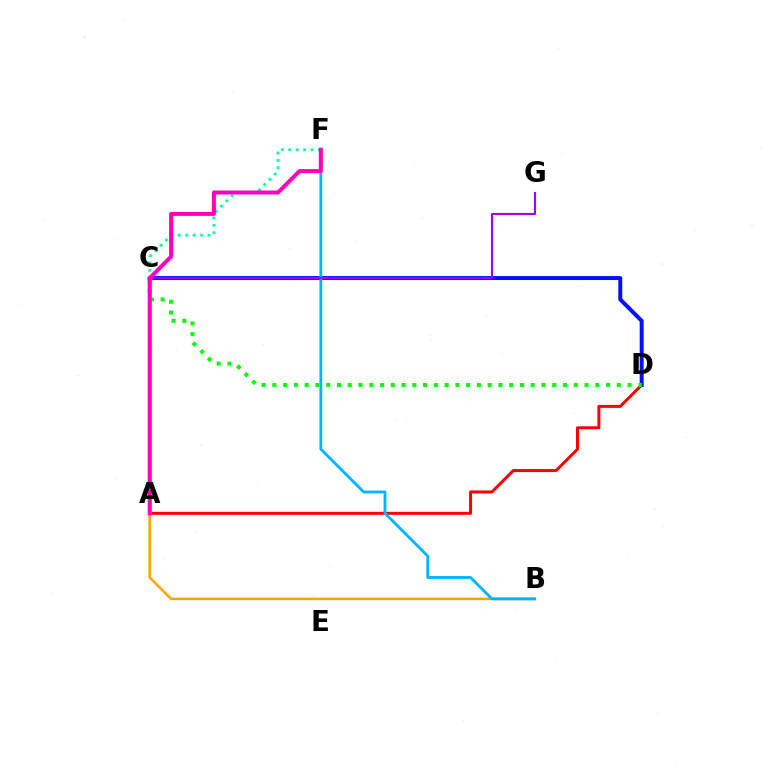{('A', 'D'): [{'color': '#ff0000', 'line_style': 'solid', 'thickness': 2.16}], ('A', 'F'): [{'color': '#00ff9d', 'line_style': 'dotted', 'thickness': 2.02}, {'color': '#ff00bd', 'line_style': 'solid', 'thickness': 2.88}], ('A', 'B'): [{'color': '#ffa500', 'line_style': 'solid', 'thickness': 1.83}], ('C', 'D'): [{'color': '#0010ff', 'line_style': 'solid', 'thickness': 2.85}, {'color': '#08ff00', 'line_style': 'dotted', 'thickness': 2.92}], ('A', 'C'): [{'color': '#b3ff00', 'line_style': 'solid', 'thickness': 2.96}], ('B', 'F'): [{'color': '#00b5ff', 'line_style': 'solid', 'thickness': 2.03}], ('C', 'G'): [{'color': '#9b00ff', 'line_style': 'solid', 'thickness': 1.53}]}